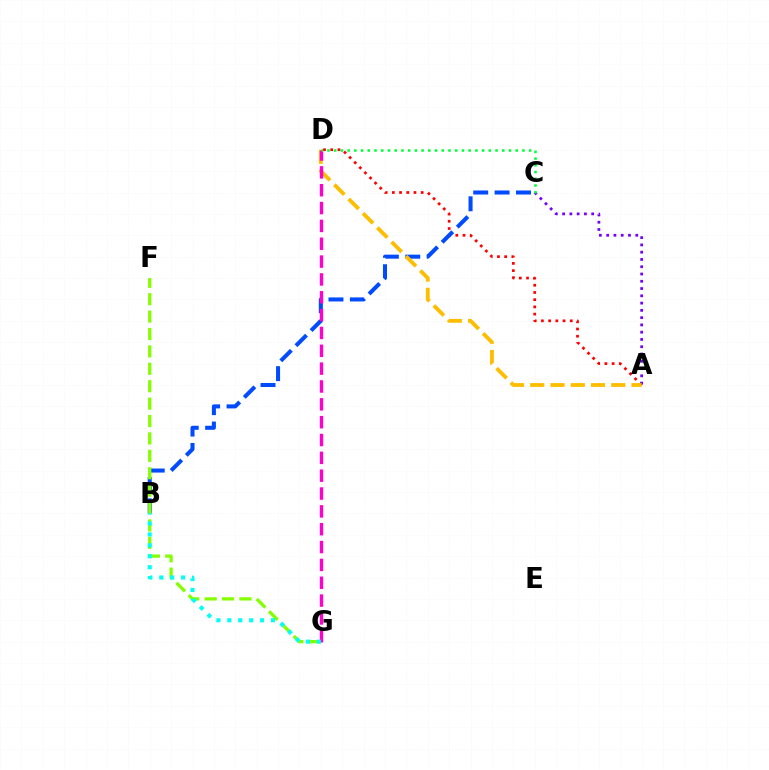{('A', 'D'): [{'color': '#ff0000', 'line_style': 'dotted', 'thickness': 1.96}, {'color': '#ffbd00', 'line_style': 'dashed', 'thickness': 2.75}], ('B', 'C'): [{'color': '#004bff', 'line_style': 'dashed', 'thickness': 2.91}], ('A', 'C'): [{'color': '#7200ff', 'line_style': 'dotted', 'thickness': 1.98}], ('F', 'G'): [{'color': '#84ff00', 'line_style': 'dashed', 'thickness': 2.36}], ('D', 'G'): [{'color': '#ff00cf', 'line_style': 'dashed', 'thickness': 2.42}], ('C', 'D'): [{'color': '#00ff39', 'line_style': 'dotted', 'thickness': 1.83}], ('B', 'G'): [{'color': '#00fff6', 'line_style': 'dotted', 'thickness': 2.97}]}